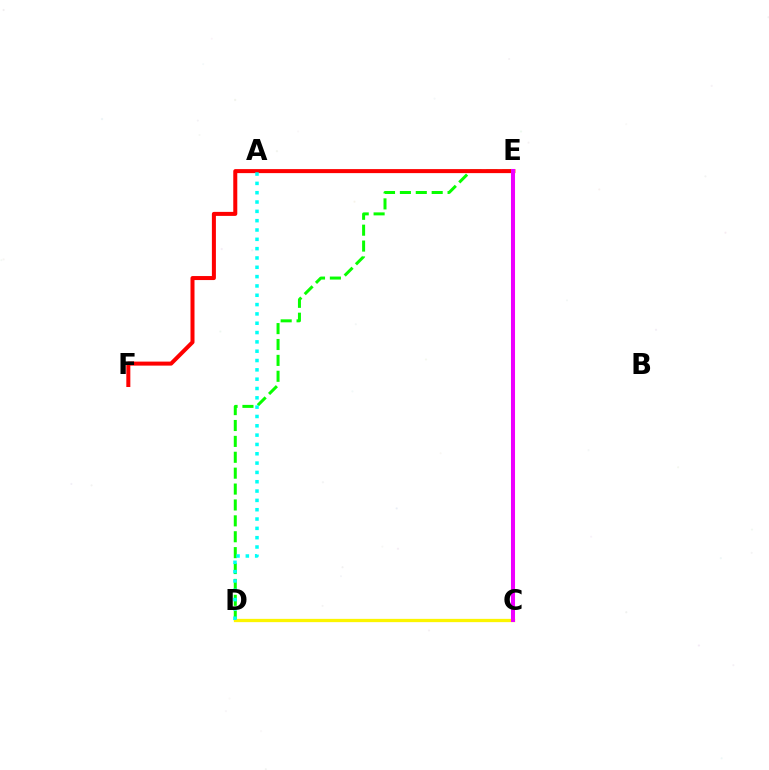{('D', 'E'): [{'color': '#08ff00', 'line_style': 'dashed', 'thickness': 2.16}], ('E', 'F'): [{'color': '#ff0000', 'line_style': 'solid', 'thickness': 2.89}], ('C', 'D'): [{'color': '#fcf500', 'line_style': 'solid', 'thickness': 2.36}], ('A', 'D'): [{'color': '#00fff6', 'line_style': 'dotted', 'thickness': 2.53}], ('C', 'E'): [{'color': '#0010ff', 'line_style': 'solid', 'thickness': 2.06}, {'color': '#ee00ff', 'line_style': 'solid', 'thickness': 2.91}]}